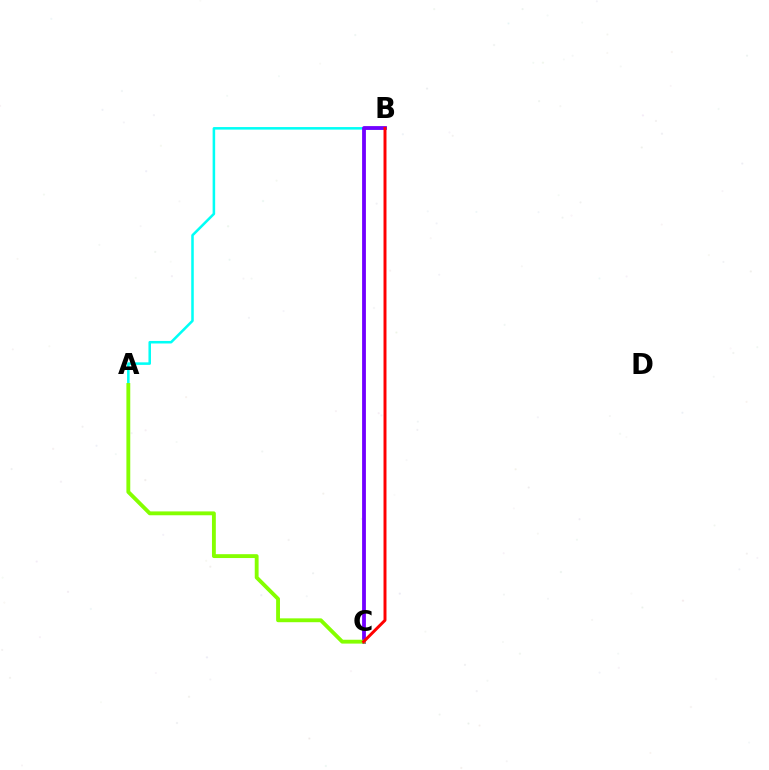{('A', 'B'): [{'color': '#00fff6', 'line_style': 'solid', 'thickness': 1.83}], ('B', 'C'): [{'color': '#7200ff', 'line_style': 'solid', 'thickness': 2.74}, {'color': '#ff0000', 'line_style': 'solid', 'thickness': 2.13}], ('A', 'C'): [{'color': '#84ff00', 'line_style': 'solid', 'thickness': 2.77}]}